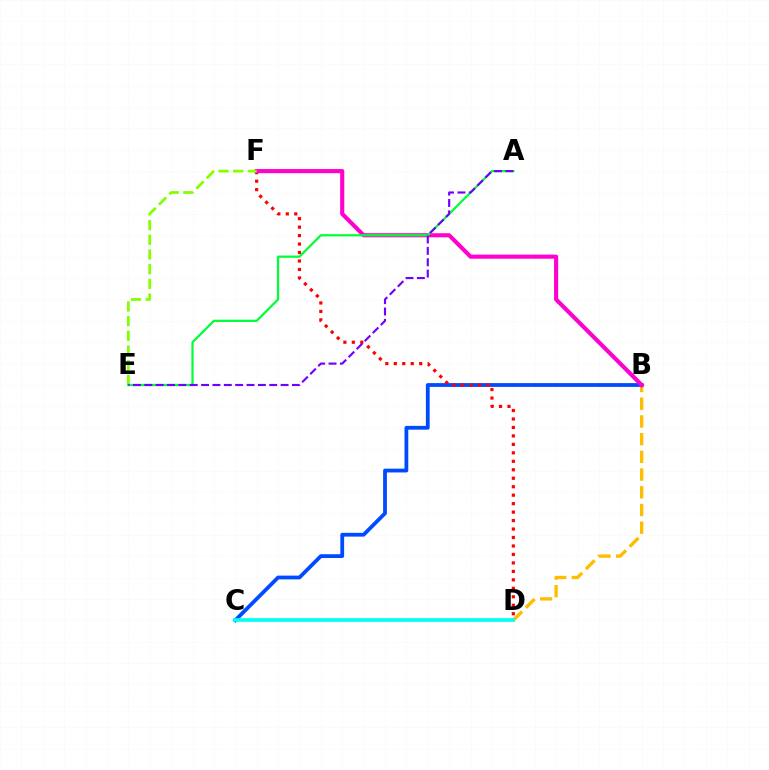{('B', 'D'): [{'color': '#ffbd00', 'line_style': 'dashed', 'thickness': 2.41}], ('B', 'C'): [{'color': '#004bff', 'line_style': 'solid', 'thickness': 2.73}], ('C', 'D'): [{'color': '#00fff6', 'line_style': 'solid', 'thickness': 2.64}], ('D', 'F'): [{'color': '#ff0000', 'line_style': 'dotted', 'thickness': 2.3}], ('B', 'F'): [{'color': '#ff00cf', 'line_style': 'solid', 'thickness': 2.96}], ('E', 'F'): [{'color': '#84ff00', 'line_style': 'dashed', 'thickness': 1.99}], ('A', 'E'): [{'color': '#00ff39', 'line_style': 'solid', 'thickness': 1.62}, {'color': '#7200ff', 'line_style': 'dashed', 'thickness': 1.54}]}